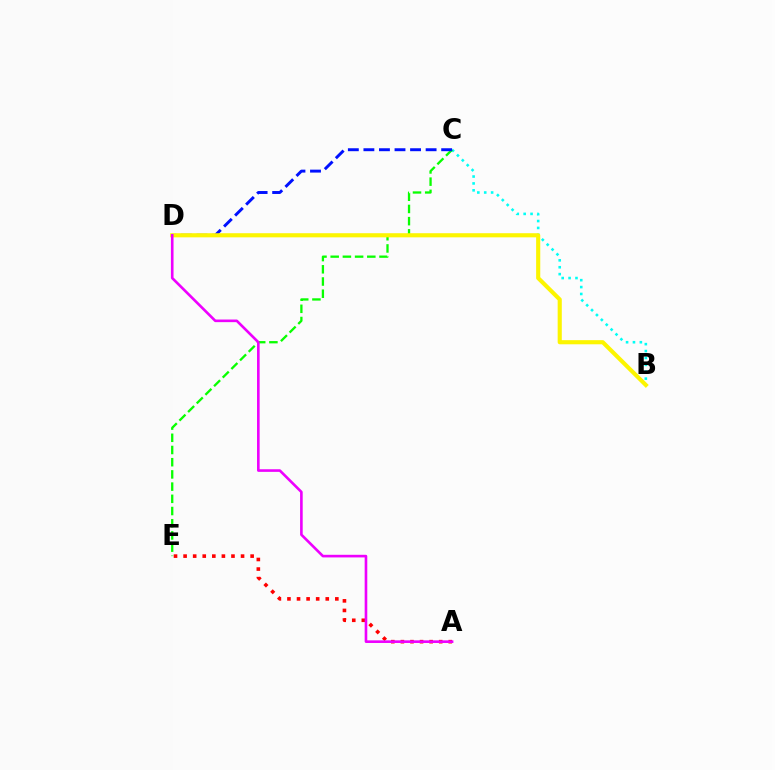{('B', 'C'): [{'color': '#00fff6', 'line_style': 'dotted', 'thickness': 1.87}], ('C', 'E'): [{'color': '#08ff00', 'line_style': 'dashed', 'thickness': 1.66}], ('C', 'D'): [{'color': '#0010ff', 'line_style': 'dashed', 'thickness': 2.11}], ('A', 'E'): [{'color': '#ff0000', 'line_style': 'dotted', 'thickness': 2.6}], ('B', 'D'): [{'color': '#fcf500', 'line_style': 'solid', 'thickness': 2.97}], ('A', 'D'): [{'color': '#ee00ff', 'line_style': 'solid', 'thickness': 1.89}]}